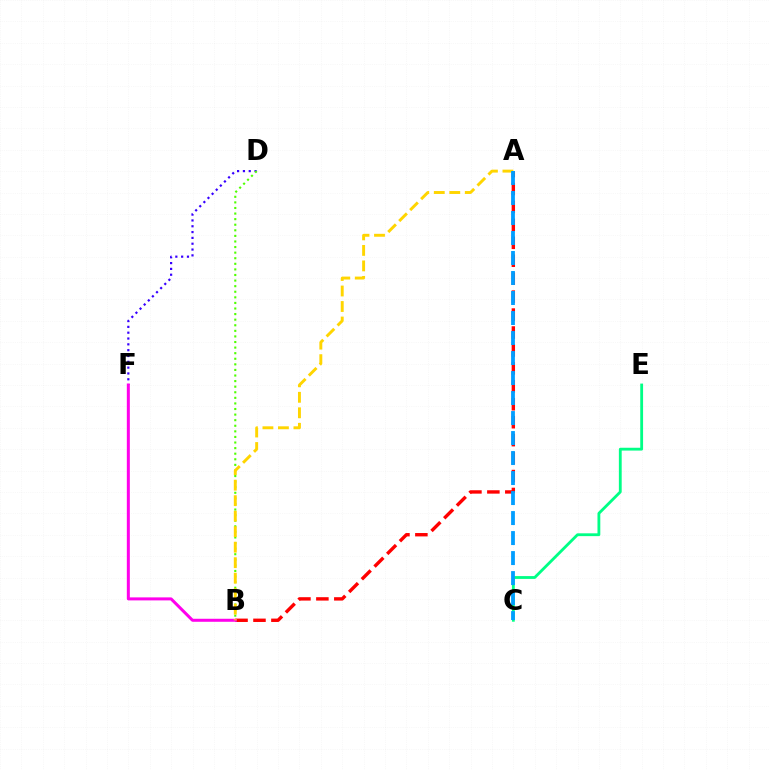{('C', 'E'): [{'color': '#00ff86', 'line_style': 'solid', 'thickness': 2.03}], ('A', 'B'): [{'color': '#ff0000', 'line_style': 'dashed', 'thickness': 2.44}, {'color': '#ffd500', 'line_style': 'dashed', 'thickness': 2.11}], ('D', 'F'): [{'color': '#3700ff', 'line_style': 'dotted', 'thickness': 1.58}], ('B', 'F'): [{'color': '#ff00ed', 'line_style': 'solid', 'thickness': 2.17}], ('B', 'D'): [{'color': '#4fff00', 'line_style': 'dotted', 'thickness': 1.52}], ('A', 'C'): [{'color': '#009eff', 'line_style': 'dashed', 'thickness': 2.72}]}